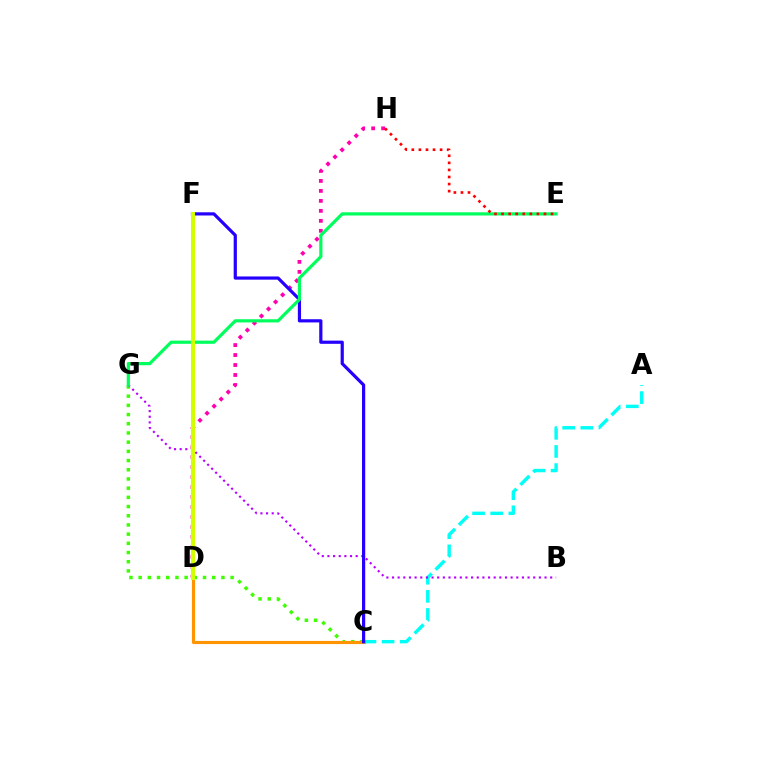{('C', 'G'): [{'color': '#3dff00', 'line_style': 'dotted', 'thickness': 2.5}], ('C', 'D'): [{'color': '#ff9400', 'line_style': 'solid', 'thickness': 2.26}], ('A', 'C'): [{'color': '#00fff6', 'line_style': 'dashed', 'thickness': 2.46}], ('B', 'G'): [{'color': '#b900ff', 'line_style': 'dotted', 'thickness': 1.53}], ('D', 'H'): [{'color': '#ff00ac', 'line_style': 'dotted', 'thickness': 2.71}], ('C', 'F'): [{'color': '#2500ff', 'line_style': 'solid', 'thickness': 2.3}], ('D', 'F'): [{'color': '#0074ff', 'line_style': 'solid', 'thickness': 1.57}, {'color': '#d1ff00', 'line_style': 'solid', 'thickness': 2.94}], ('E', 'G'): [{'color': '#00ff5c', 'line_style': 'solid', 'thickness': 2.31}], ('E', 'H'): [{'color': '#ff0000', 'line_style': 'dotted', 'thickness': 1.92}]}